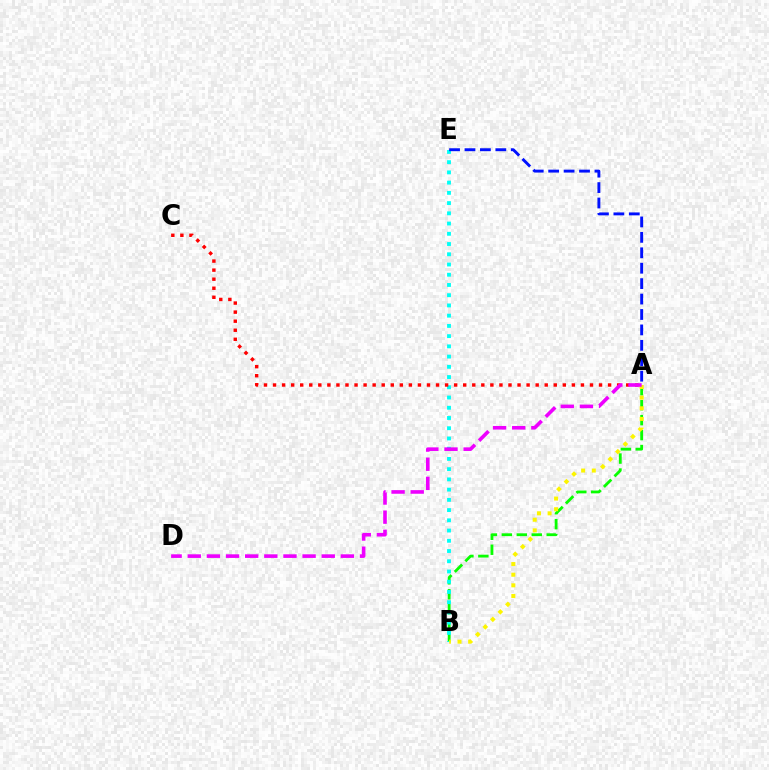{('A', 'B'): [{'color': '#08ff00', 'line_style': 'dashed', 'thickness': 2.03}, {'color': '#fcf500', 'line_style': 'dotted', 'thickness': 2.89}], ('B', 'E'): [{'color': '#00fff6', 'line_style': 'dotted', 'thickness': 2.78}], ('A', 'E'): [{'color': '#0010ff', 'line_style': 'dashed', 'thickness': 2.1}], ('A', 'C'): [{'color': '#ff0000', 'line_style': 'dotted', 'thickness': 2.46}], ('A', 'D'): [{'color': '#ee00ff', 'line_style': 'dashed', 'thickness': 2.6}]}